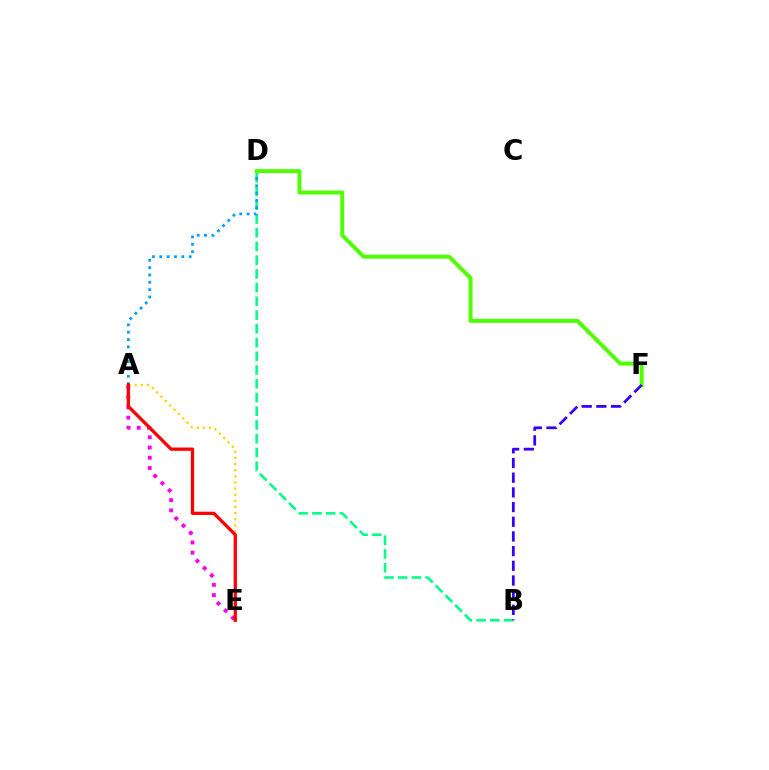{('B', 'D'): [{'color': '#00ff86', 'line_style': 'dashed', 'thickness': 1.87}], ('A', 'E'): [{'color': '#ff00ed', 'line_style': 'dotted', 'thickness': 2.78}, {'color': '#ffd500', 'line_style': 'dotted', 'thickness': 1.67}, {'color': '#ff0000', 'line_style': 'solid', 'thickness': 2.36}], ('A', 'D'): [{'color': '#009eff', 'line_style': 'dotted', 'thickness': 2.0}], ('D', 'F'): [{'color': '#4fff00', 'line_style': 'solid', 'thickness': 2.84}], ('B', 'F'): [{'color': '#3700ff', 'line_style': 'dashed', 'thickness': 1.99}]}